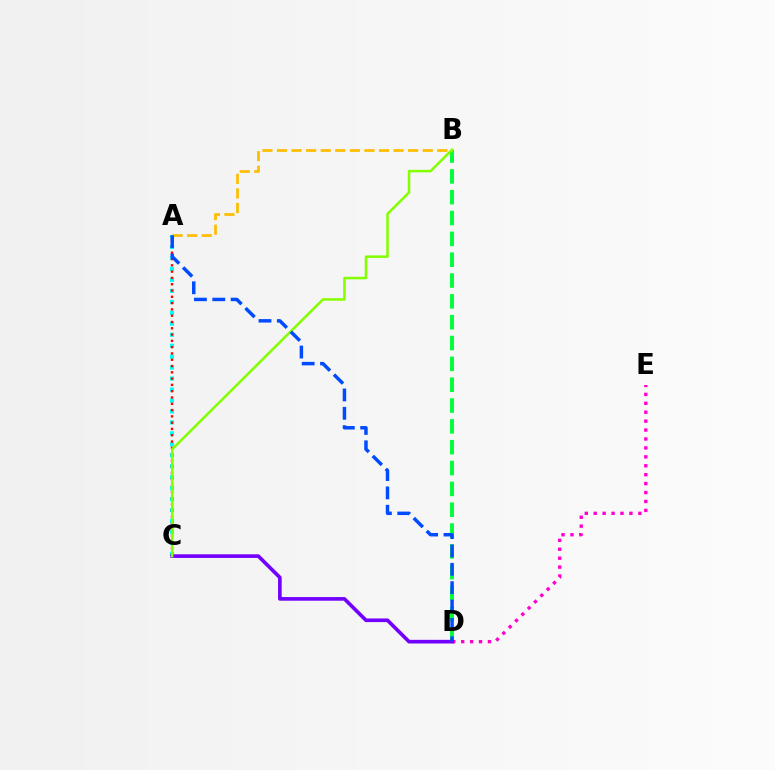{('D', 'E'): [{'color': '#ff00cf', 'line_style': 'dotted', 'thickness': 2.43}], ('A', 'C'): [{'color': '#00fff6', 'line_style': 'dotted', 'thickness': 2.98}, {'color': '#ff0000', 'line_style': 'dotted', 'thickness': 1.71}], ('B', 'D'): [{'color': '#00ff39', 'line_style': 'dashed', 'thickness': 2.83}], ('C', 'D'): [{'color': '#7200ff', 'line_style': 'solid', 'thickness': 2.62}], ('A', 'B'): [{'color': '#ffbd00', 'line_style': 'dashed', 'thickness': 1.98}], ('B', 'C'): [{'color': '#84ff00', 'line_style': 'solid', 'thickness': 1.82}], ('A', 'D'): [{'color': '#004bff', 'line_style': 'dashed', 'thickness': 2.49}]}